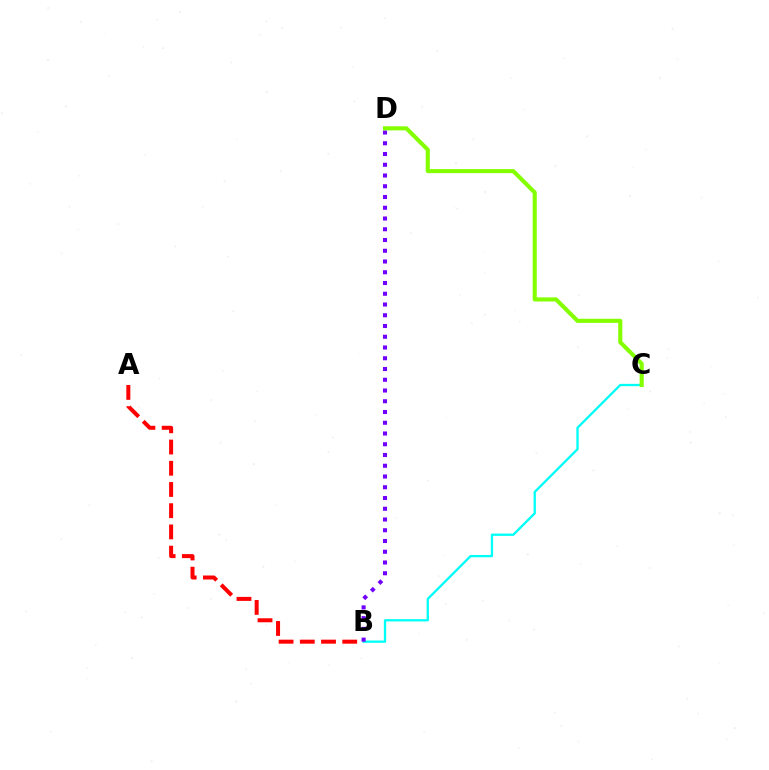{('B', 'C'): [{'color': '#00fff6', 'line_style': 'solid', 'thickness': 1.66}], ('A', 'B'): [{'color': '#ff0000', 'line_style': 'dashed', 'thickness': 2.88}], ('B', 'D'): [{'color': '#7200ff', 'line_style': 'dotted', 'thickness': 2.92}], ('C', 'D'): [{'color': '#84ff00', 'line_style': 'solid', 'thickness': 2.96}]}